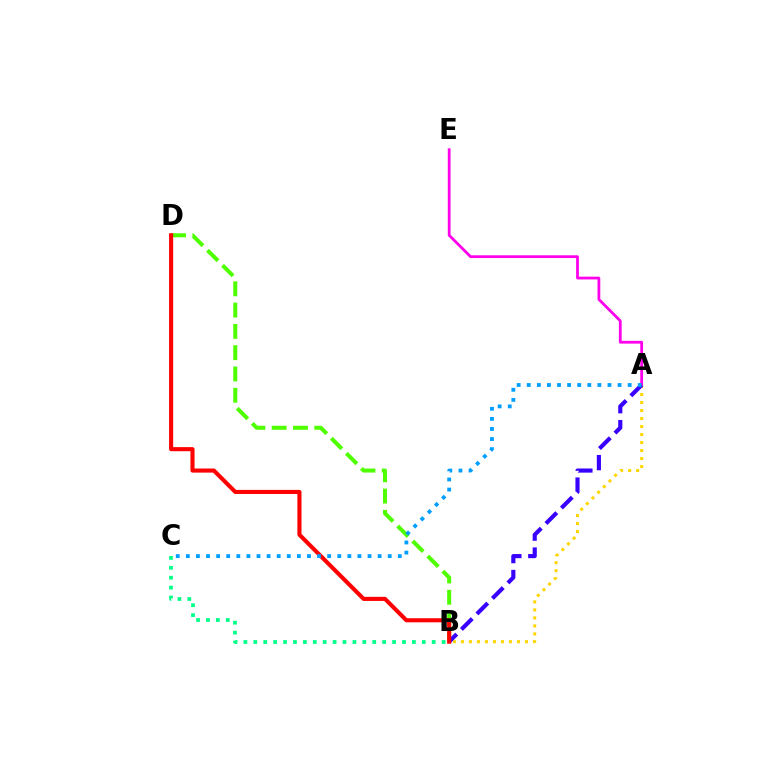{('A', 'B'): [{'color': '#ffd500', 'line_style': 'dotted', 'thickness': 2.18}, {'color': '#3700ff', 'line_style': 'dashed', 'thickness': 2.98}], ('B', 'C'): [{'color': '#00ff86', 'line_style': 'dotted', 'thickness': 2.69}], ('B', 'D'): [{'color': '#4fff00', 'line_style': 'dashed', 'thickness': 2.89}, {'color': '#ff0000', 'line_style': 'solid', 'thickness': 2.95}], ('A', 'E'): [{'color': '#ff00ed', 'line_style': 'solid', 'thickness': 2.0}], ('A', 'C'): [{'color': '#009eff', 'line_style': 'dotted', 'thickness': 2.74}]}